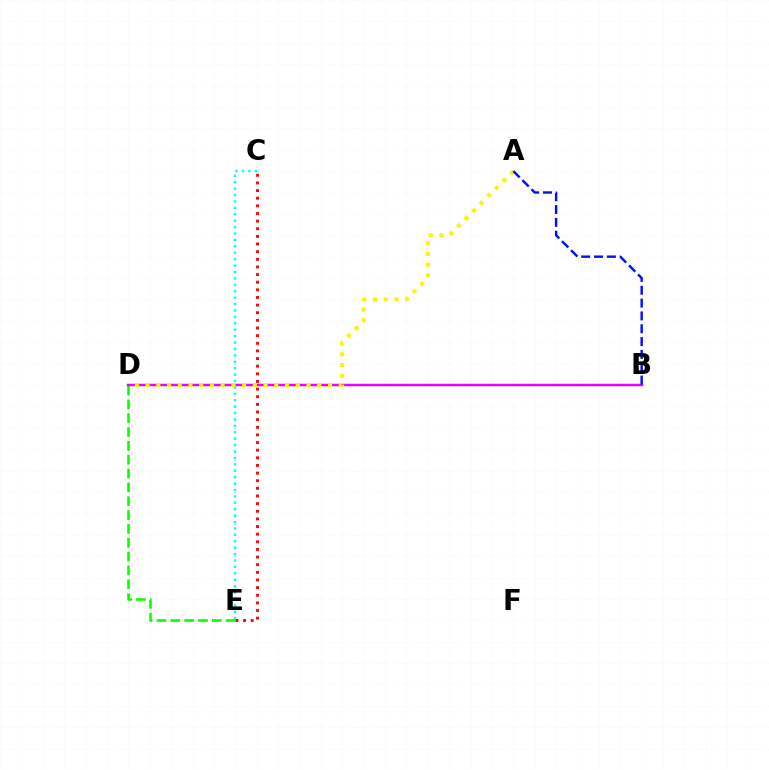{('C', 'E'): [{'color': '#00fff6', 'line_style': 'dotted', 'thickness': 1.74}, {'color': '#ff0000', 'line_style': 'dotted', 'thickness': 2.07}], ('D', 'E'): [{'color': '#08ff00', 'line_style': 'dashed', 'thickness': 1.88}], ('B', 'D'): [{'color': '#ee00ff', 'line_style': 'solid', 'thickness': 1.79}], ('A', 'D'): [{'color': '#fcf500', 'line_style': 'dotted', 'thickness': 2.91}], ('A', 'B'): [{'color': '#0010ff', 'line_style': 'dashed', 'thickness': 1.74}]}